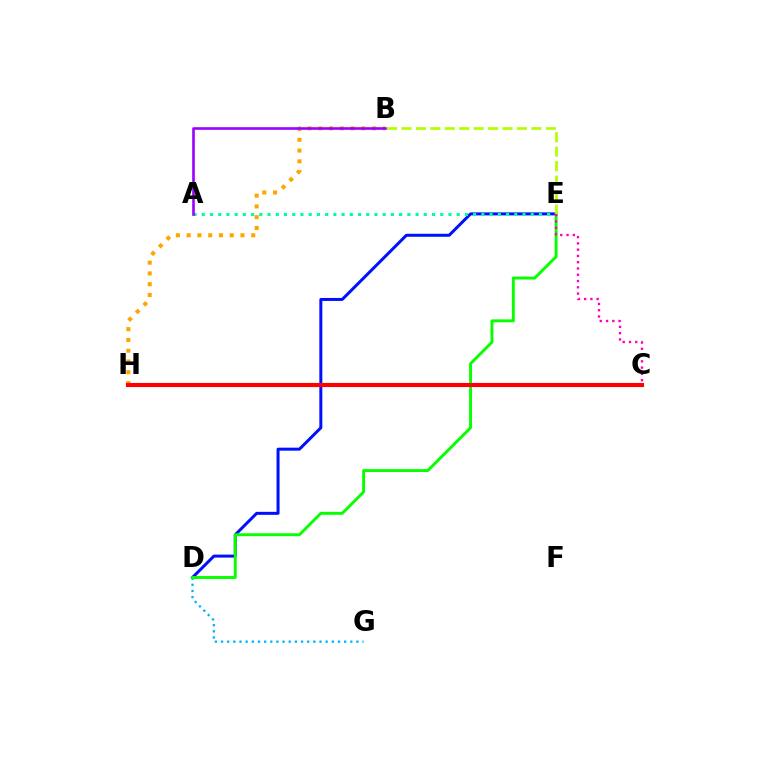{('D', 'E'): [{'color': '#0010ff', 'line_style': 'solid', 'thickness': 2.16}, {'color': '#08ff00', 'line_style': 'solid', 'thickness': 2.1}], ('D', 'G'): [{'color': '#00b5ff', 'line_style': 'dotted', 'thickness': 1.67}], ('B', 'H'): [{'color': '#ffa500', 'line_style': 'dotted', 'thickness': 2.92}], ('A', 'E'): [{'color': '#00ff9d', 'line_style': 'dotted', 'thickness': 2.23}], ('A', 'B'): [{'color': '#9b00ff', 'line_style': 'solid', 'thickness': 1.89}], ('B', 'E'): [{'color': '#b3ff00', 'line_style': 'dashed', 'thickness': 1.96}], ('C', 'E'): [{'color': '#ff00bd', 'line_style': 'dotted', 'thickness': 1.7}], ('C', 'H'): [{'color': '#ff0000', 'line_style': 'solid', 'thickness': 2.95}]}